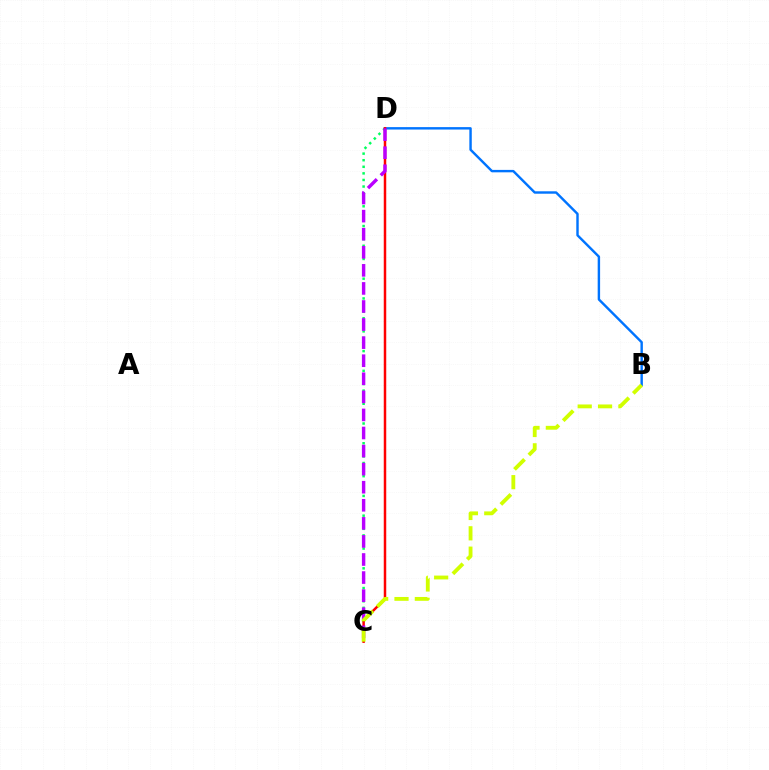{('B', 'D'): [{'color': '#0074ff', 'line_style': 'solid', 'thickness': 1.74}], ('C', 'D'): [{'color': '#00ff5c', 'line_style': 'dotted', 'thickness': 1.79}, {'color': '#ff0000', 'line_style': 'solid', 'thickness': 1.79}, {'color': '#b900ff', 'line_style': 'dashed', 'thickness': 2.45}], ('B', 'C'): [{'color': '#d1ff00', 'line_style': 'dashed', 'thickness': 2.76}]}